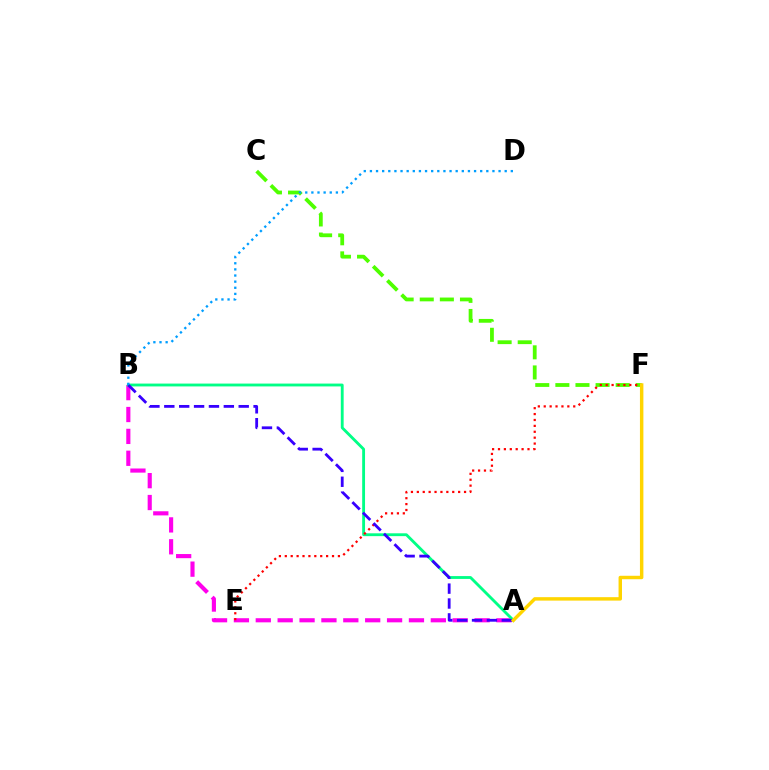{('C', 'F'): [{'color': '#4fff00', 'line_style': 'dashed', 'thickness': 2.73}], ('A', 'B'): [{'color': '#ff00ed', 'line_style': 'dashed', 'thickness': 2.97}, {'color': '#00ff86', 'line_style': 'solid', 'thickness': 2.05}, {'color': '#3700ff', 'line_style': 'dashed', 'thickness': 2.02}], ('E', 'F'): [{'color': '#ff0000', 'line_style': 'dotted', 'thickness': 1.6}], ('A', 'F'): [{'color': '#ffd500', 'line_style': 'solid', 'thickness': 2.48}], ('B', 'D'): [{'color': '#009eff', 'line_style': 'dotted', 'thickness': 1.66}]}